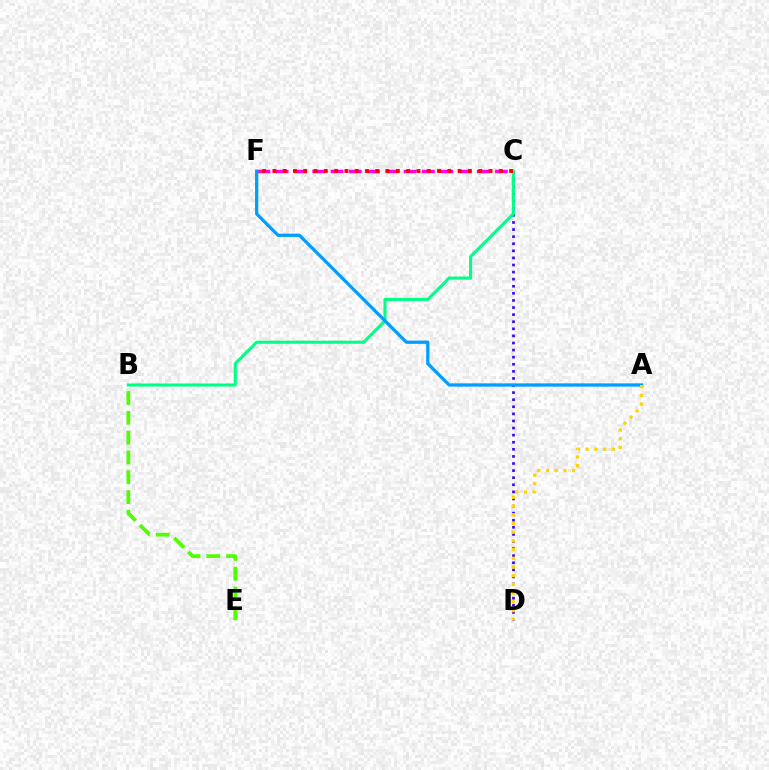{('C', 'F'): [{'color': '#ff00ed', 'line_style': 'dashed', 'thickness': 2.48}, {'color': '#ff0000', 'line_style': 'dotted', 'thickness': 2.8}], ('B', 'E'): [{'color': '#4fff00', 'line_style': 'dashed', 'thickness': 2.69}], ('C', 'D'): [{'color': '#3700ff', 'line_style': 'dotted', 'thickness': 1.93}], ('B', 'C'): [{'color': '#00ff86', 'line_style': 'solid', 'thickness': 2.2}], ('A', 'F'): [{'color': '#009eff', 'line_style': 'solid', 'thickness': 2.34}], ('A', 'D'): [{'color': '#ffd500', 'line_style': 'dotted', 'thickness': 2.37}]}